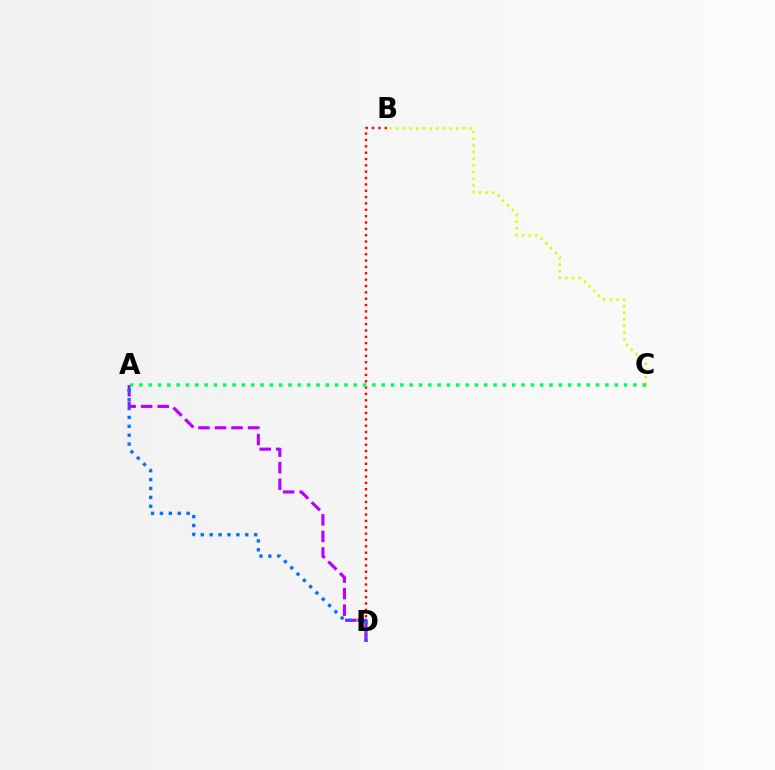{('B', 'D'): [{'color': '#ff0000', 'line_style': 'dotted', 'thickness': 1.73}], ('B', 'C'): [{'color': '#d1ff00', 'line_style': 'dotted', 'thickness': 1.81}], ('A', 'D'): [{'color': '#b900ff', 'line_style': 'dashed', 'thickness': 2.25}, {'color': '#0074ff', 'line_style': 'dotted', 'thickness': 2.42}], ('A', 'C'): [{'color': '#00ff5c', 'line_style': 'dotted', 'thickness': 2.53}]}